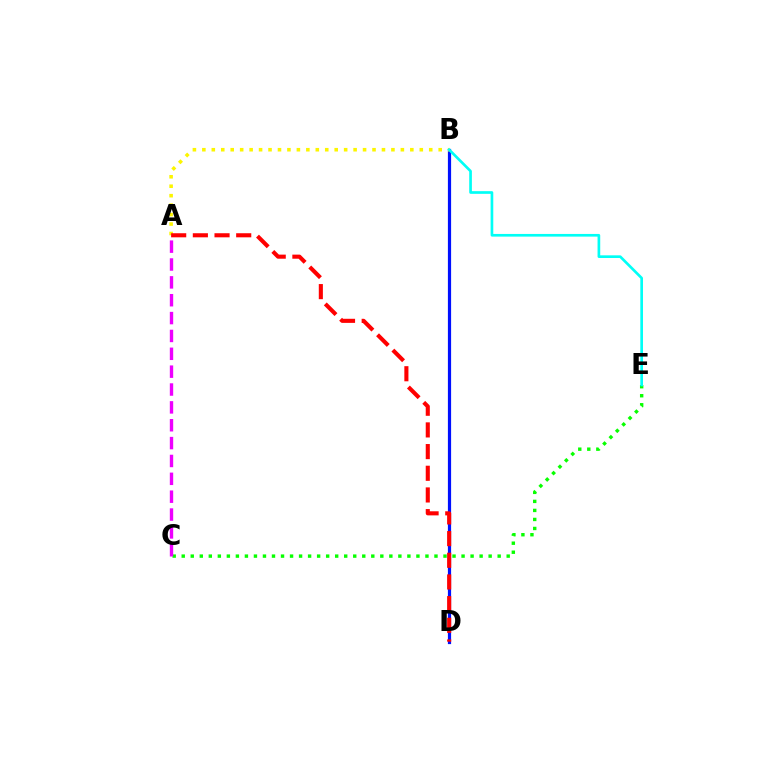{('B', 'D'): [{'color': '#0010ff', 'line_style': 'solid', 'thickness': 2.31}], ('C', 'E'): [{'color': '#08ff00', 'line_style': 'dotted', 'thickness': 2.45}], ('A', 'B'): [{'color': '#fcf500', 'line_style': 'dotted', 'thickness': 2.57}], ('A', 'C'): [{'color': '#ee00ff', 'line_style': 'dashed', 'thickness': 2.43}], ('A', 'D'): [{'color': '#ff0000', 'line_style': 'dashed', 'thickness': 2.95}], ('B', 'E'): [{'color': '#00fff6', 'line_style': 'solid', 'thickness': 1.92}]}